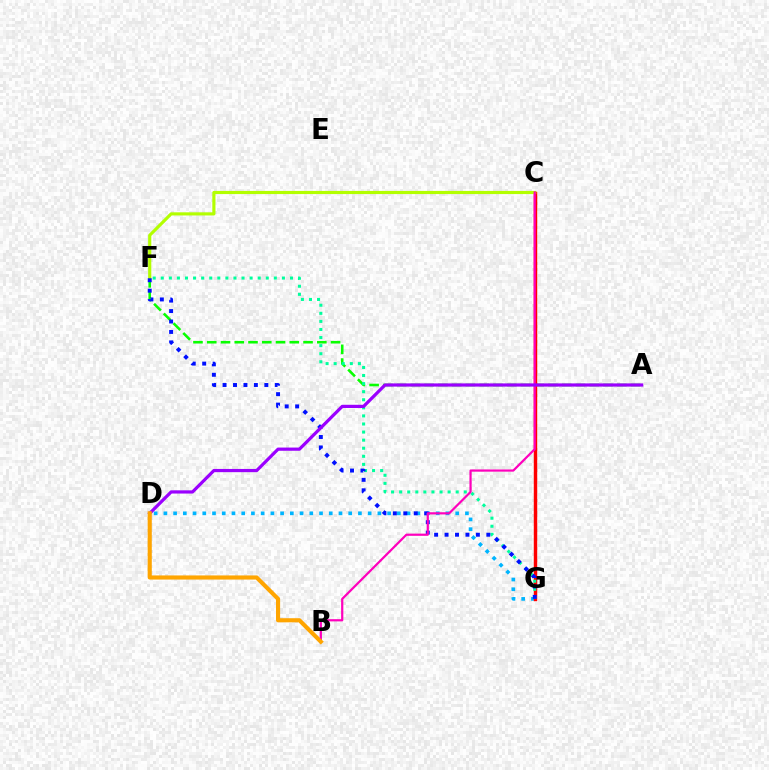{('A', 'F'): [{'color': '#08ff00', 'line_style': 'dashed', 'thickness': 1.87}], ('D', 'G'): [{'color': '#00b5ff', 'line_style': 'dotted', 'thickness': 2.64}], ('C', 'G'): [{'color': '#ff0000', 'line_style': 'solid', 'thickness': 2.48}], ('C', 'F'): [{'color': '#b3ff00', 'line_style': 'solid', 'thickness': 2.27}], ('F', 'G'): [{'color': '#00ff9d', 'line_style': 'dotted', 'thickness': 2.19}, {'color': '#0010ff', 'line_style': 'dotted', 'thickness': 2.84}], ('B', 'C'): [{'color': '#ff00bd', 'line_style': 'solid', 'thickness': 1.59}], ('A', 'D'): [{'color': '#9b00ff', 'line_style': 'solid', 'thickness': 2.31}], ('B', 'D'): [{'color': '#ffa500', 'line_style': 'solid', 'thickness': 2.97}]}